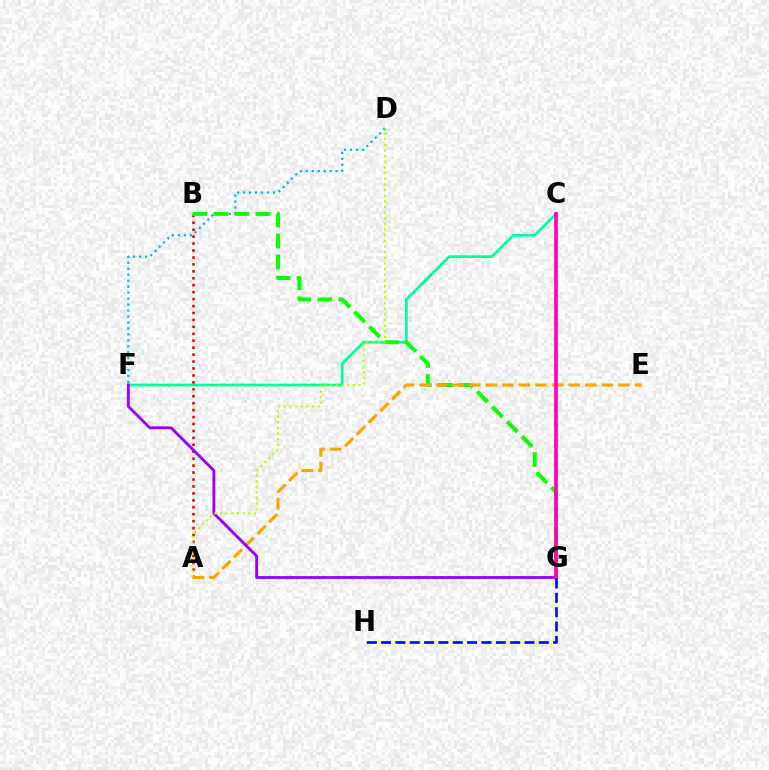{('D', 'F'): [{'color': '#00b5ff', 'line_style': 'dotted', 'thickness': 1.62}], ('C', 'F'): [{'color': '#00ff9d', 'line_style': 'solid', 'thickness': 1.94}], ('A', 'B'): [{'color': '#ff0000', 'line_style': 'dotted', 'thickness': 1.89}], ('B', 'G'): [{'color': '#08ff00', 'line_style': 'dashed', 'thickness': 2.86}], ('A', 'E'): [{'color': '#ffa500', 'line_style': 'dashed', 'thickness': 2.25}], ('F', 'G'): [{'color': '#9b00ff', 'line_style': 'solid', 'thickness': 2.08}], ('C', 'G'): [{'color': '#ff00bd', 'line_style': 'solid', 'thickness': 2.65}], ('A', 'D'): [{'color': '#b3ff00', 'line_style': 'dotted', 'thickness': 1.54}], ('G', 'H'): [{'color': '#0010ff', 'line_style': 'dashed', 'thickness': 1.95}]}